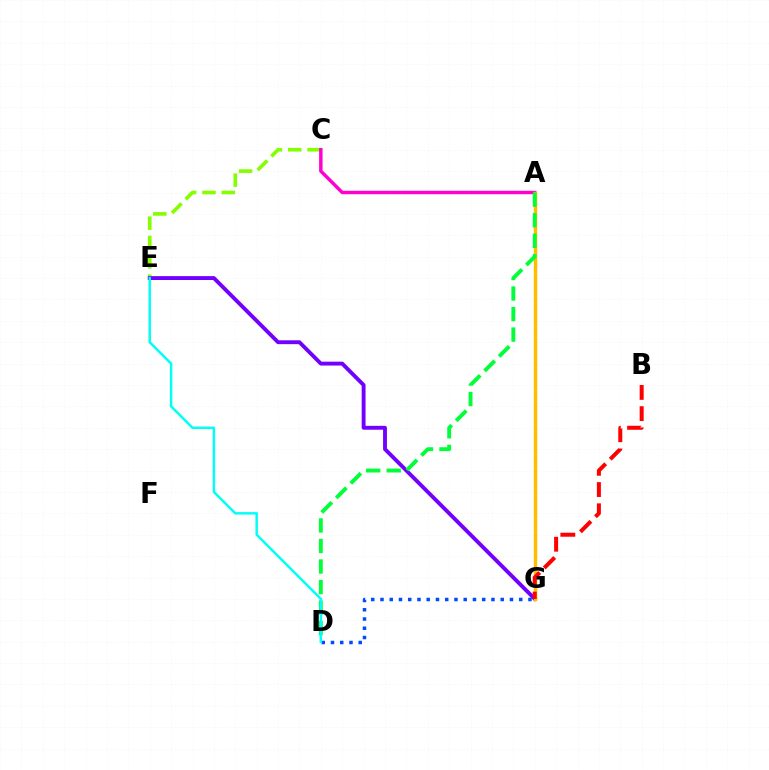{('C', 'E'): [{'color': '#84ff00', 'line_style': 'dashed', 'thickness': 2.63}], ('E', 'G'): [{'color': '#7200ff', 'line_style': 'solid', 'thickness': 2.79}], ('A', 'C'): [{'color': '#ff00cf', 'line_style': 'solid', 'thickness': 2.47}], ('A', 'G'): [{'color': '#ffbd00', 'line_style': 'solid', 'thickness': 2.5}], ('A', 'D'): [{'color': '#00ff39', 'line_style': 'dashed', 'thickness': 2.79}], ('D', 'G'): [{'color': '#004bff', 'line_style': 'dotted', 'thickness': 2.51}], ('B', 'G'): [{'color': '#ff0000', 'line_style': 'dashed', 'thickness': 2.88}], ('D', 'E'): [{'color': '#00fff6', 'line_style': 'solid', 'thickness': 1.78}]}